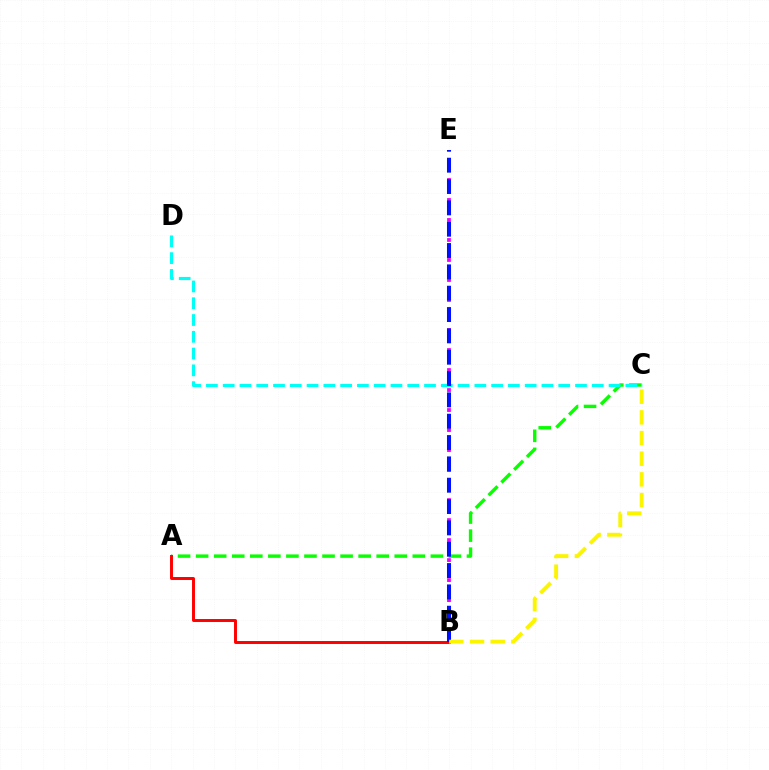{('A', 'C'): [{'color': '#08ff00', 'line_style': 'dashed', 'thickness': 2.45}], ('A', 'B'): [{'color': '#ff0000', 'line_style': 'solid', 'thickness': 2.12}], ('B', 'E'): [{'color': '#ee00ff', 'line_style': 'dotted', 'thickness': 2.72}, {'color': '#0010ff', 'line_style': 'dashed', 'thickness': 2.9}], ('C', 'D'): [{'color': '#00fff6', 'line_style': 'dashed', 'thickness': 2.28}], ('B', 'C'): [{'color': '#fcf500', 'line_style': 'dashed', 'thickness': 2.81}]}